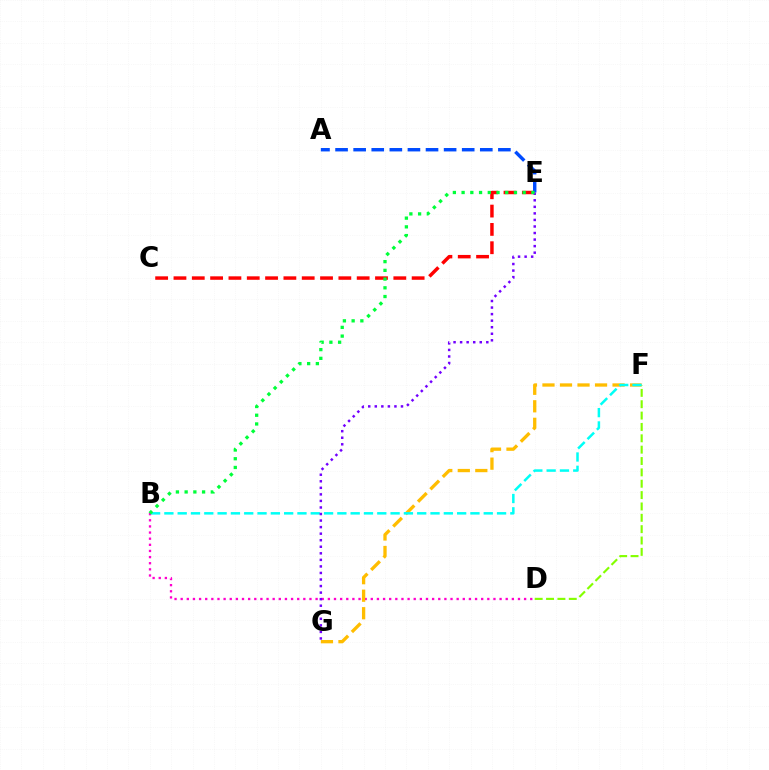{('B', 'D'): [{'color': '#ff00cf', 'line_style': 'dotted', 'thickness': 1.67}], ('C', 'E'): [{'color': '#ff0000', 'line_style': 'dashed', 'thickness': 2.49}], ('F', 'G'): [{'color': '#ffbd00', 'line_style': 'dashed', 'thickness': 2.38}], ('A', 'E'): [{'color': '#004bff', 'line_style': 'dashed', 'thickness': 2.46}], ('D', 'F'): [{'color': '#84ff00', 'line_style': 'dashed', 'thickness': 1.54}], ('B', 'F'): [{'color': '#00fff6', 'line_style': 'dashed', 'thickness': 1.81}], ('E', 'G'): [{'color': '#7200ff', 'line_style': 'dotted', 'thickness': 1.78}], ('B', 'E'): [{'color': '#00ff39', 'line_style': 'dotted', 'thickness': 2.37}]}